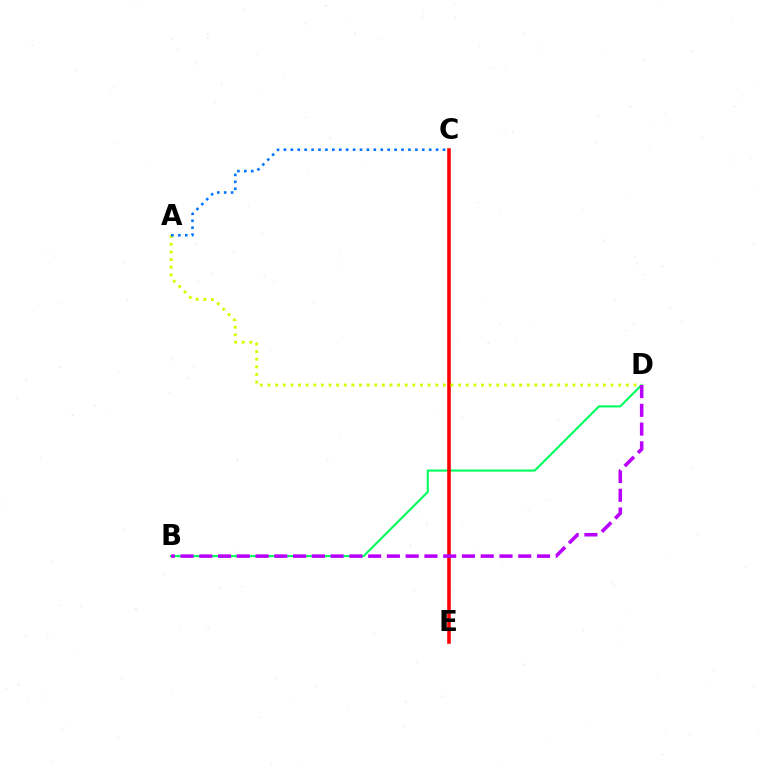{('B', 'D'): [{'color': '#00ff5c', 'line_style': 'solid', 'thickness': 1.51}, {'color': '#b900ff', 'line_style': 'dashed', 'thickness': 2.55}], ('C', 'E'): [{'color': '#ff0000', 'line_style': 'solid', 'thickness': 2.59}], ('A', 'D'): [{'color': '#d1ff00', 'line_style': 'dotted', 'thickness': 2.07}], ('A', 'C'): [{'color': '#0074ff', 'line_style': 'dotted', 'thickness': 1.88}]}